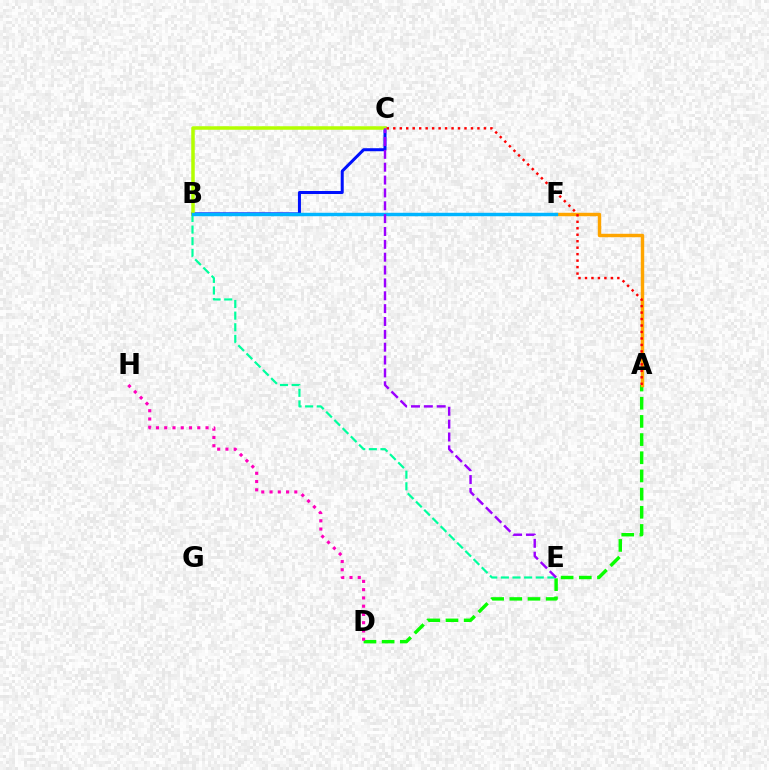{('B', 'C'): [{'color': '#0010ff', 'line_style': 'solid', 'thickness': 2.17}, {'color': '#b3ff00', 'line_style': 'solid', 'thickness': 2.53}], ('A', 'D'): [{'color': '#08ff00', 'line_style': 'dashed', 'thickness': 2.47}], ('B', 'E'): [{'color': '#00ff9d', 'line_style': 'dashed', 'thickness': 1.58}], ('A', 'F'): [{'color': '#ffa500', 'line_style': 'solid', 'thickness': 2.46}], ('A', 'C'): [{'color': '#ff0000', 'line_style': 'dotted', 'thickness': 1.76}], ('B', 'F'): [{'color': '#00b5ff', 'line_style': 'solid', 'thickness': 2.47}], ('C', 'E'): [{'color': '#9b00ff', 'line_style': 'dashed', 'thickness': 1.75}], ('D', 'H'): [{'color': '#ff00bd', 'line_style': 'dotted', 'thickness': 2.24}]}